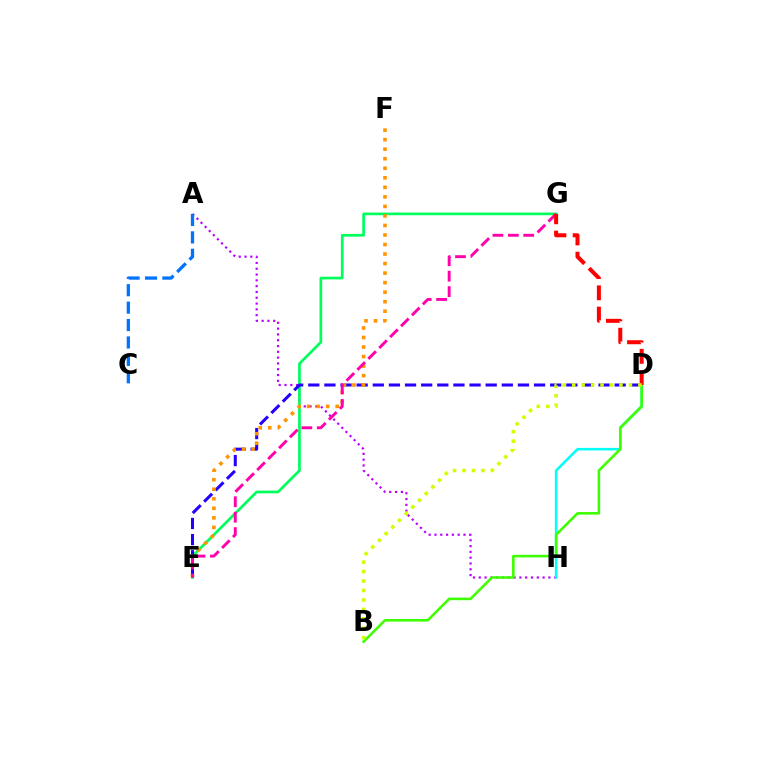{('A', 'H'): [{'color': '#b900ff', 'line_style': 'dotted', 'thickness': 1.58}], ('D', 'H'): [{'color': '#00fff6', 'line_style': 'solid', 'thickness': 1.83}], ('E', 'G'): [{'color': '#00ff5c', 'line_style': 'solid', 'thickness': 1.95}, {'color': '#ff00ac', 'line_style': 'dashed', 'thickness': 2.09}], ('D', 'E'): [{'color': '#2500ff', 'line_style': 'dashed', 'thickness': 2.19}], ('B', 'D'): [{'color': '#3dff00', 'line_style': 'solid', 'thickness': 1.86}, {'color': '#d1ff00', 'line_style': 'dotted', 'thickness': 2.57}], ('E', 'F'): [{'color': '#ff9400', 'line_style': 'dotted', 'thickness': 2.59}], ('D', 'G'): [{'color': '#ff0000', 'line_style': 'dashed', 'thickness': 2.89}], ('A', 'C'): [{'color': '#0074ff', 'line_style': 'dashed', 'thickness': 2.37}]}